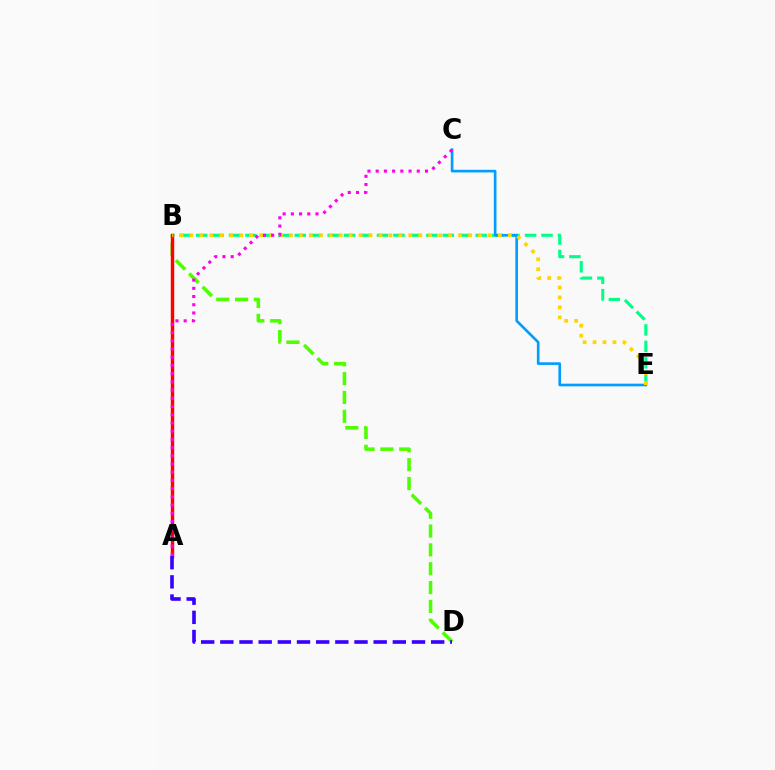{('B', 'E'): [{'color': '#00ff86', 'line_style': 'dashed', 'thickness': 2.23}, {'color': '#ffd500', 'line_style': 'dotted', 'thickness': 2.7}], ('B', 'D'): [{'color': '#4fff00', 'line_style': 'dashed', 'thickness': 2.56}], ('C', 'E'): [{'color': '#009eff', 'line_style': 'solid', 'thickness': 1.91}], ('A', 'B'): [{'color': '#ff0000', 'line_style': 'solid', 'thickness': 2.46}], ('A', 'C'): [{'color': '#ff00ed', 'line_style': 'dotted', 'thickness': 2.23}], ('A', 'D'): [{'color': '#3700ff', 'line_style': 'dashed', 'thickness': 2.6}]}